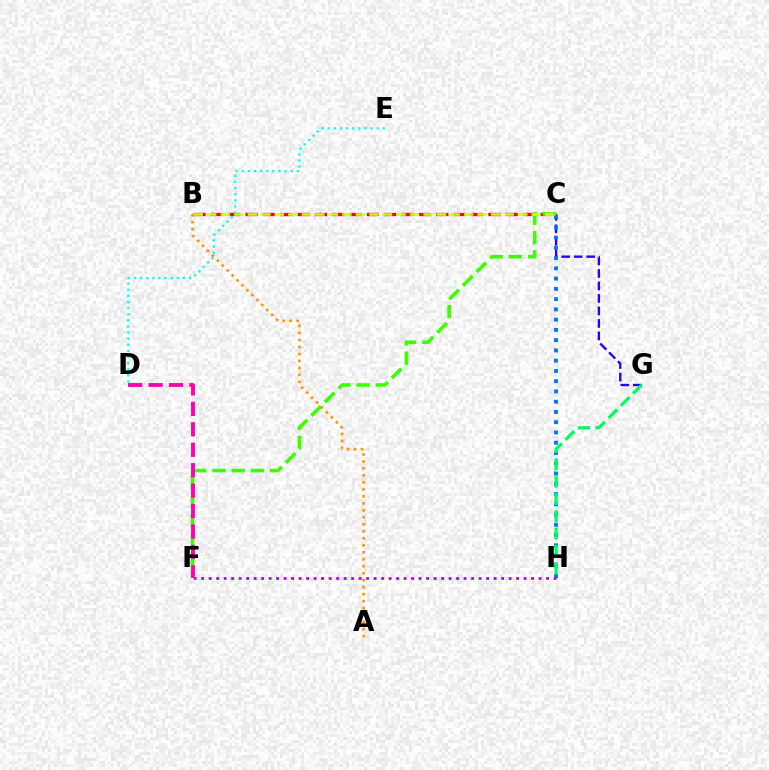{('C', 'G'): [{'color': '#2500ff', 'line_style': 'dashed', 'thickness': 1.7}], ('C', 'H'): [{'color': '#0074ff', 'line_style': 'dotted', 'thickness': 2.79}], ('G', 'H'): [{'color': '#00ff5c', 'line_style': 'dashed', 'thickness': 2.35}], ('B', 'C'): [{'color': '#ff0000', 'line_style': 'dashed', 'thickness': 2.36}, {'color': '#d1ff00', 'line_style': 'dashed', 'thickness': 1.84}], ('D', 'E'): [{'color': '#00fff6', 'line_style': 'dotted', 'thickness': 1.66}], ('C', 'F'): [{'color': '#3dff00', 'line_style': 'dashed', 'thickness': 2.61}], ('A', 'B'): [{'color': '#ff9400', 'line_style': 'dotted', 'thickness': 1.9}], ('F', 'H'): [{'color': '#b900ff', 'line_style': 'dotted', 'thickness': 2.04}], ('D', 'F'): [{'color': '#ff00ac', 'line_style': 'dashed', 'thickness': 2.78}]}